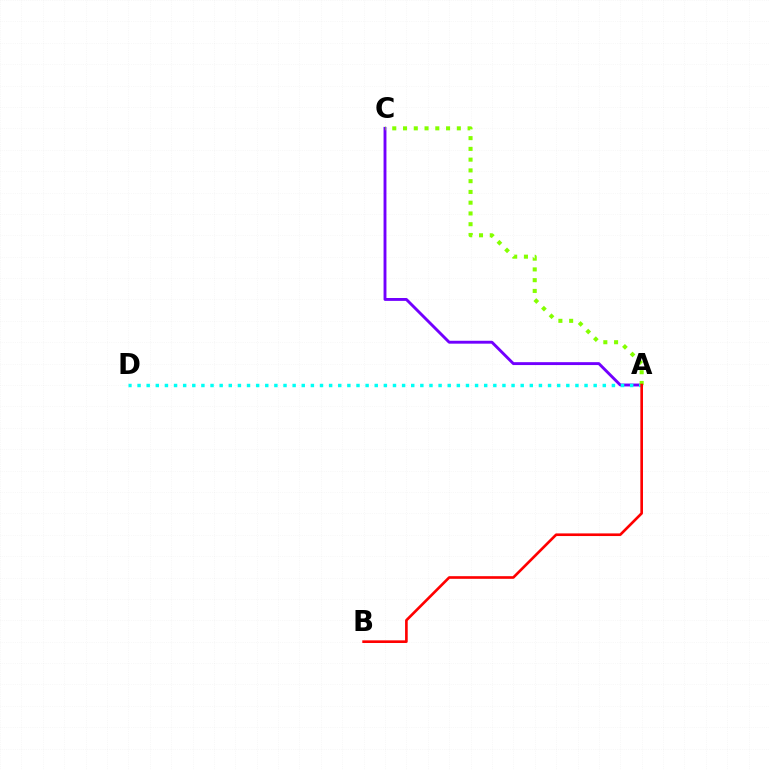{('A', 'C'): [{'color': '#7200ff', 'line_style': 'solid', 'thickness': 2.08}, {'color': '#84ff00', 'line_style': 'dotted', 'thickness': 2.92}], ('A', 'D'): [{'color': '#00fff6', 'line_style': 'dotted', 'thickness': 2.48}], ('A', 'B'): [{'color': '#ff0000', 'line_style': 'solid', 'thickness': 1.9}]}